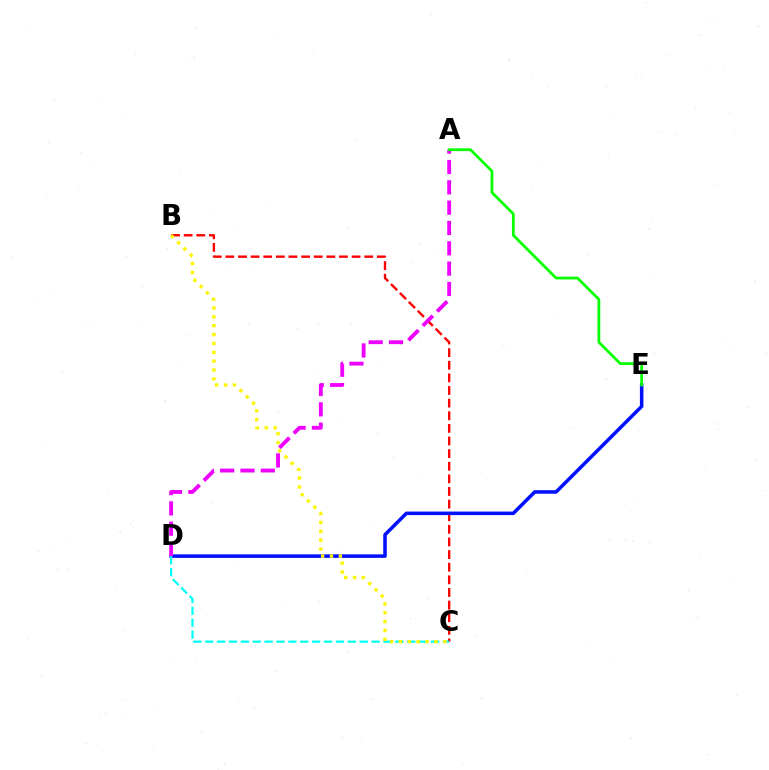{('B', 'C'): [{'color': '#ff0000', 'line_style': 'dashed', 'thickness': 1.71}, {'color': '#fcf500', 'line_style': 'dotted', 'thickness': 2.41}], ('D', 'E'): [{'color': '#0010ff', 'line_style': 'solid', 'thickness': 2.54}], ('C', 'D'): [{'color': '#00fff6', 'line_style': 'dashed', 'thickness': 1.61}], ('A', 'D'): [{'color': '#ee00ff', 'line_style': 'dashed', 'thickness': 2.76}], ('A', 'E'): [{'color': '#08ff00', 'line_style': 'solid', 'thickness': 2.0}]}